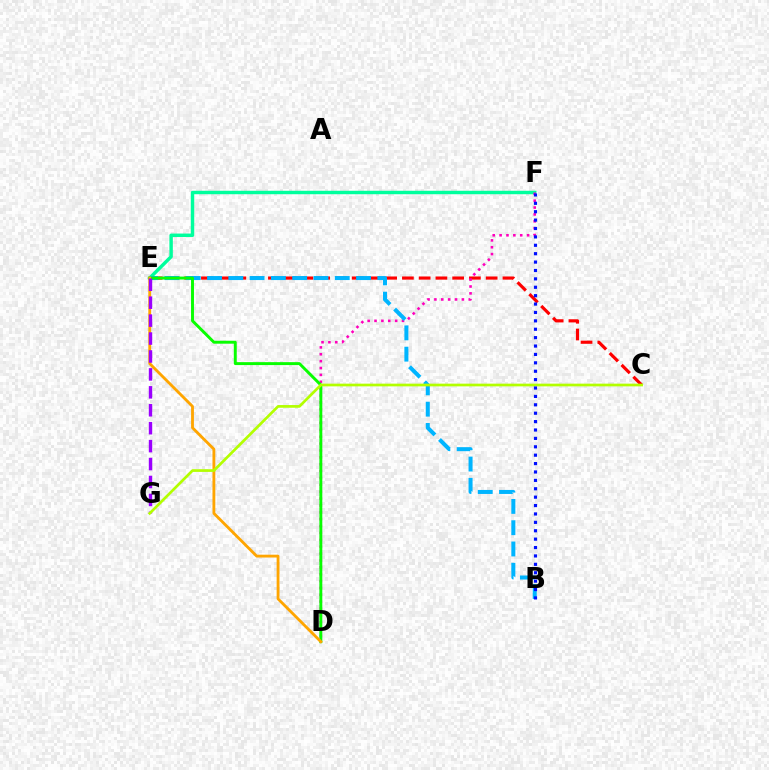{('E', 'F'): [{'color': '#00ff9d', 'line_style': 'solid', 'thickness': 2.48}], ('C', 'E'): [{'color': '#ff0000', 'line_style': 'dashed', 'thickness': 2.28}], ('D', 'F'): [{'color': '#ff00bd', 'line_style': 'dotted', 'thickness': 1.87}], ('B', 'E'): [{'color': '#00b5ff', 'line_style': 'dashed', 'thickness': 2.89}], ('D', 'E'): [{'color': '#08ff00', 'line_style': 'solid', 'thickness': 2.11}, {'color': '#ffa500', 'line_style': 'solid', 'thickness': 2.04}], ('E', 'G'): [{'color': '#9b00ff', 'line_style': 'dashed', 'thickness': 2.44}], ('C', 'G'): [{'color': '#b3ff00', 'line_style': 'solid', 'thickness': 1.94}], ('B', 'F'): [{'color': '#0010ff', 'line_style': 'dotted', 'thickness': 2.28}]}